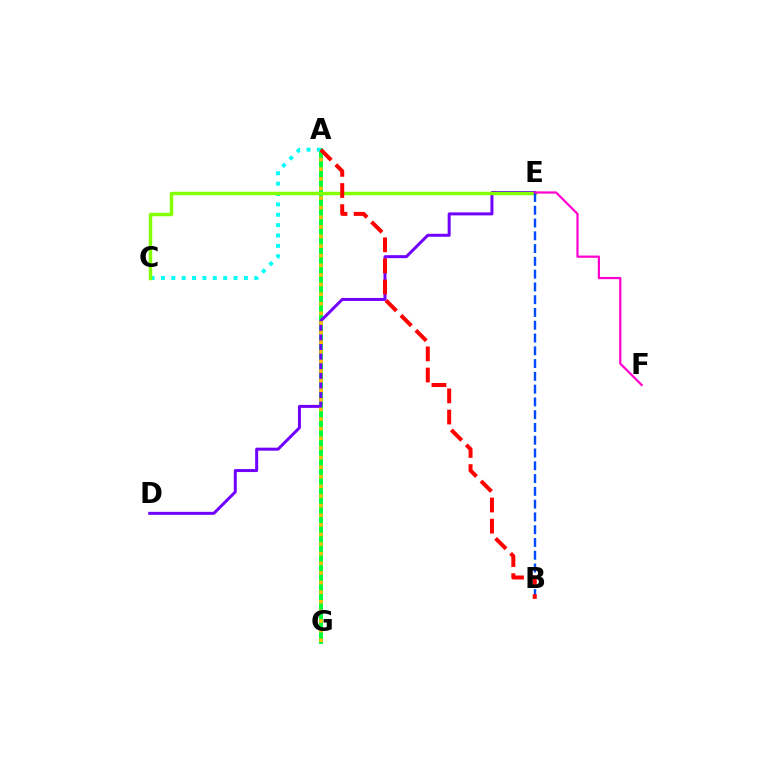{('A', 'G'): [{'color': '#00ff39', 'line_style': 'solid', 'thickness': 2.83}, {'color': '#ffbd00', 'line_style': 'dotted', 'thickness': 2.61}], ('D', 'E'): [{'color': '#7200ff', 'line_style': 'solid', 'thickness': 2.16}], ('A', 'C'): [{'color': '#00fff6', 'line_style': 'dotted', 'thickness': 2.82}], ('C', 'E'): [{'color': '#84ff00', 'line_style': 'solid', 'thickness': 2.48}], ('B', 'E'): [{'color': '#004bff', 'line_style': 'dashed', 'thickness': 1.74}], ('A', 'B'): [{'color': '#ff0000', 'line_style': 'dashed', 'thickness': 2.87}], ('E', 'F'): [{'color': '#ff00cf', 'line_style': 'solid', 'thickness': 1.6}]}